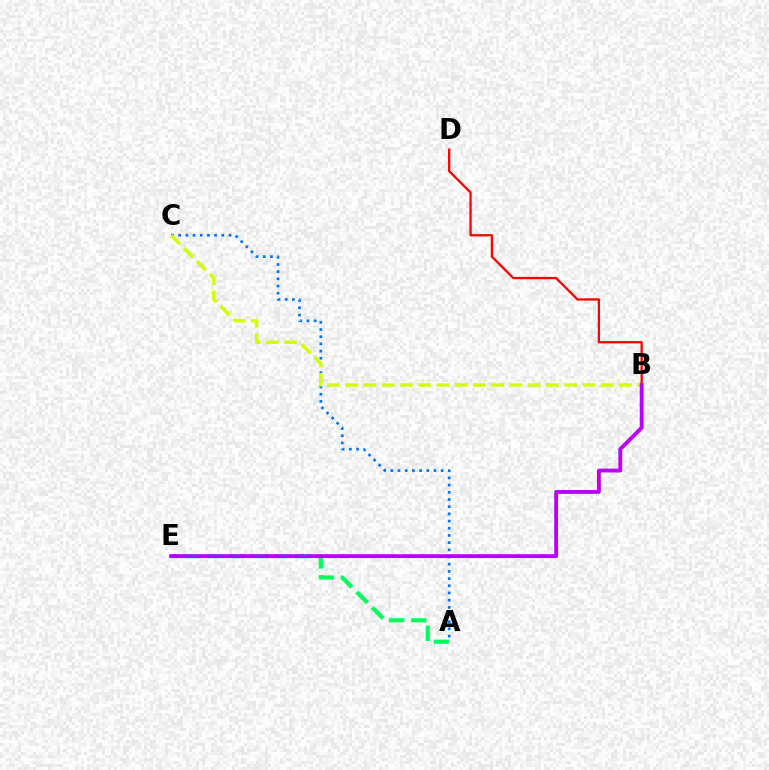{('A', 'C'): [{'color': '#0074ff', 'line_style': 'dotted', 'thickness': 1.95}], ('A', 'E'): [{'color': '#00ff5c', 'line_style': 'dashed', 'thickness': 3.0}], ('B', 'D'): [{'color': '#ff0000', 'line_style': 'solid', 'thickness': 1.65}], ('B', 'C'): [{'color': '#d1ff00', 'line_style': 'dashed', 'thickness': 2.48}], ('B', 'E'): [{'color': '#b900ff', 'line_style': 'solid', 'thickness': 2.77}]}